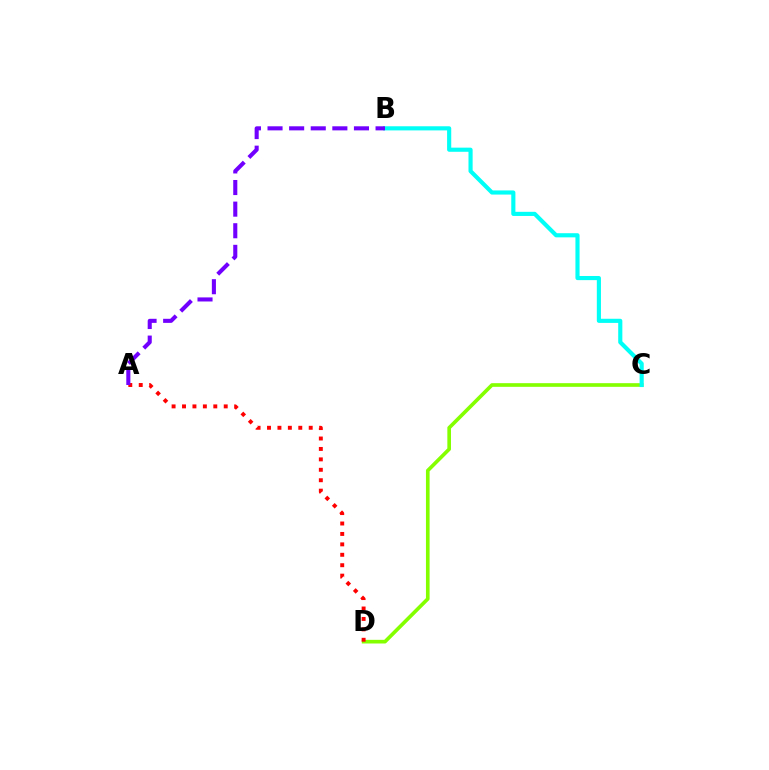{('C', 'D'): [{'color': '#84ff00', 'line_style': 'solid', 'thickness': 2.63}], ('A', 'D'): [{'color': '#ff0000', 'line_style': 'dotted', 'thickness': 2.83}], ('B', 'C'): [{'color': '#00fff6', 'line_style': 'solid', 'thickness': 2.98}], ('A', 'B'): [{'color': '#7200ff', 'line_style': 'dashed', 'thickness': 2.94}]}